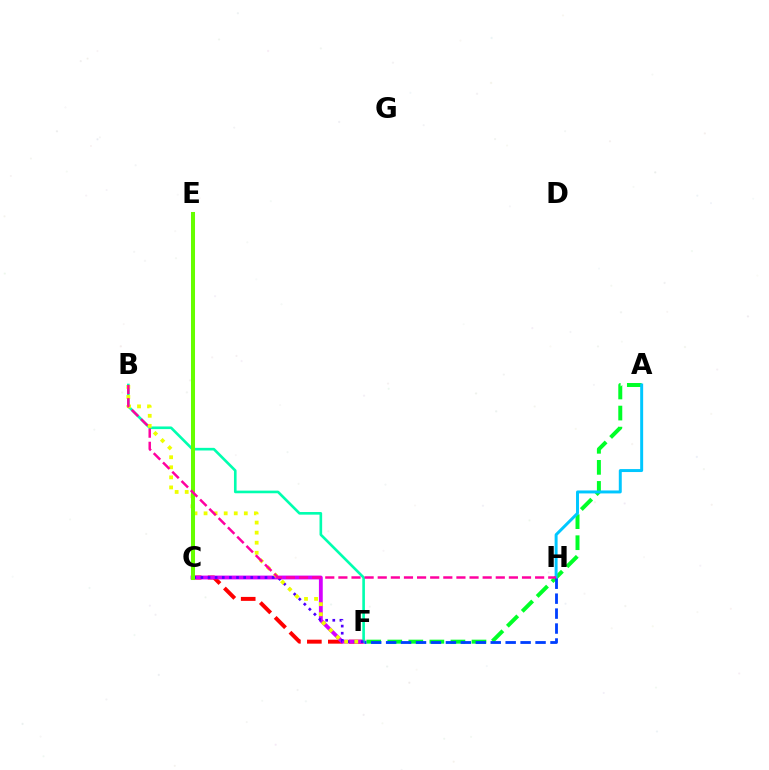{('A', 'F'): [{'color': '#00ff27', 'line_style': 'dashed', 'thickness': 2.86}], ('C', 'F'): [{'color': '#ff0000', 'line_style': 'dashed', 'thickness': 2.85}, {'color': '#d600ff', 'line_style': 'solid', 'thickness': 2.76}, {'color': '#4f00ff', 'line_style': 'dotted', 'thickness': 1.94}], ('A', 'H'): [{'color': '#00c7ff', 'line_style': 'solid', 'thickness': 2.13}], ('C', 'E'): [{'color': '#ff8800', 'line_style': 'dotted', 'thickness': 1.94}, {'color': '#66ff00', 'line_style': 'solid', 'thickness': 2.9}], ('B', 'F'): [{'color': '#00ffaf', 'line_style': 'solid', 'thickness': 1.9}, {'color': '#eeff00', 'line_style': 'dotted', 'thickness': 2.73}], ('B', 'H'): [{'color': '#ff00a0', 'line_style': 'dashed', 'thickness': 1.78}], ('F', 'H'): [{'color': '#003fff', 'line_style': 'dashed', 'thickness': 2.03}]}